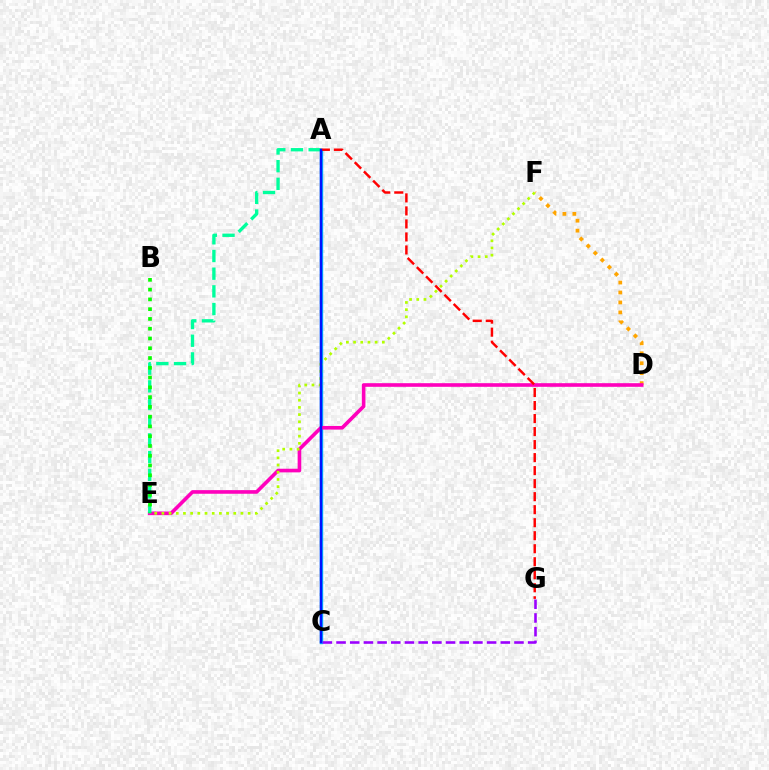{('D', 'F'): [{'color': '#ffa500', 'line_style': 'dotted', 'thickness': 2.7}], ('A', 'C'): [{'color': '#00b5ff', 'line_style': 'solid', 'thickness': 2.44}, {'color': '#0010ff', 'line_style': 'solid', 'thickness': 1.76}], ('D', 'E'): [{'color': '#ff00bd', 'line_style': 'solid', 'thickness': 2.61}], ('E', 'F'): [{'color': '#b3ff00', 'line_style': 'dotted', 'thickness': 1.95}], ('A', 'E'): [{'color': '#00ff9d', 'line_style': 'dashed', 'thickness': 2.4}], ('C', 'G'): [{'color': '#9b00ff', 'line_style': 'dashed', 'thickness': 1.86}], ('A', 'G'): [{'color': '#ff0000', 'line_style': 'dashed', 'thickness': 1.77}], ('B', 'E'): [{'color': '#08ff00', 'line_style': 'dotted', 'thickness': 2.66}]}